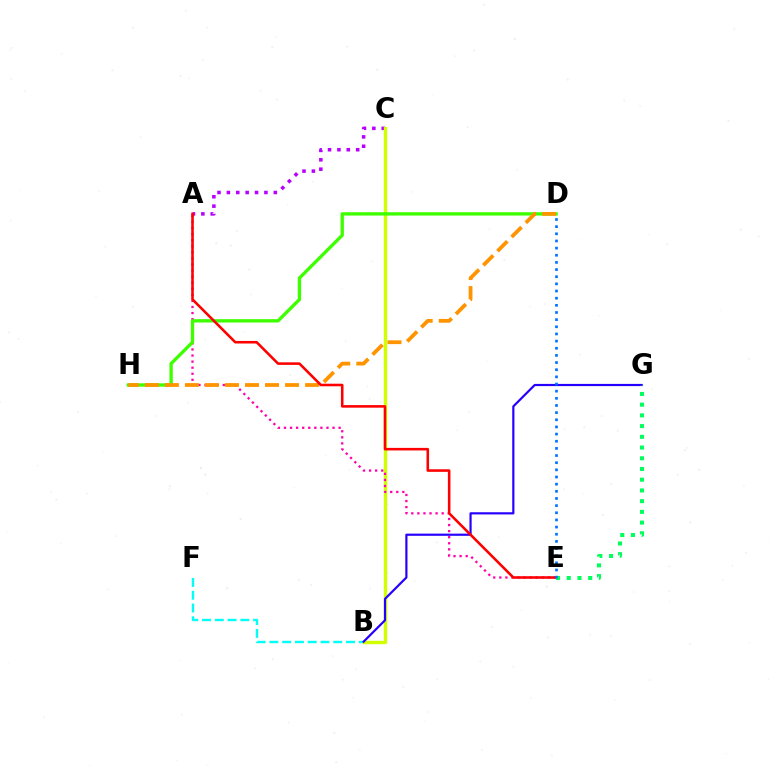{('A', 'C'): [{'color': '#b900ff', 'line_style': 'dotted', 'thickness': 2.55}], ('B', 'F'): [{'color': '#00fff6', 'line_style': 'dashed', 'thickness': 1.73}], ('B', 'C'): [{'color': '#d1ff00', 'line_style': 'solid', 'thickness': 2.45}], ('A', 'E'): [{'color': '#ff00ac', 'line_style': 'dotted', 'thickness': 1.65}, {'color': '#ff0000', 'line_style': 'solid', 'thickness': 1.85}], ('D', 'H'): [{'color': '#3dff00', 'line_style': 'solid', 'thickness': 2.4}, {'color': '#ff9400', 'line_style': 'dashed', 'thickness': 2.72}], ('B', 'G'): [{'color': '#2500ff', 'line_style': 'solid', 'thickness': 1.57}], ('E', 'G'): [{'color': '#00ff5c', 'line_style': 'dotted', 'thickness': 2.91}], ('D', 'E'): [{'color': '#0074ff', 'line_style': 'dotted', 'thickness': 1.94}]}